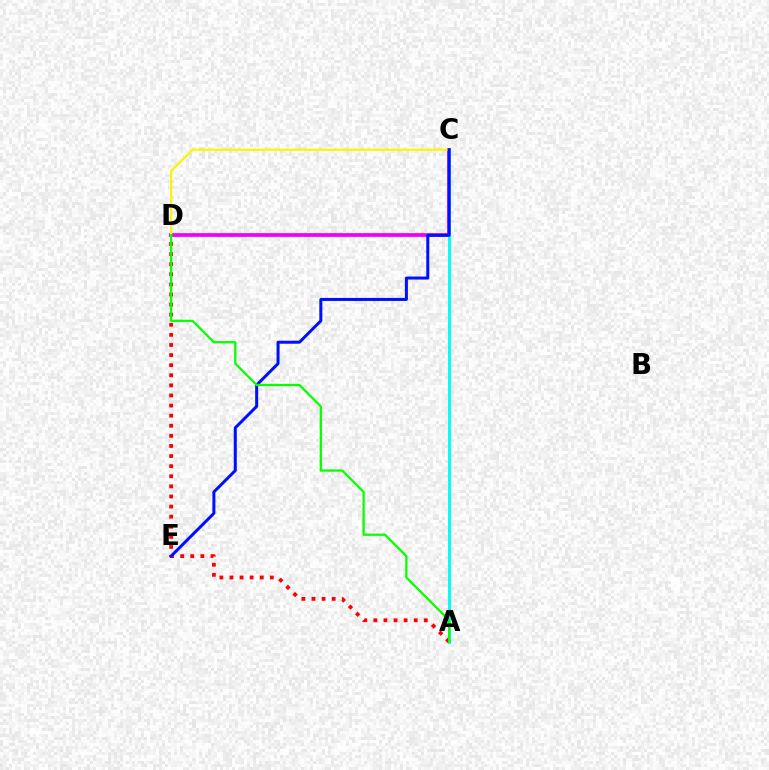{('C', 'D'): [{'color': '#ee00ff', 'line_style': 'solid', 'thickness': 2.68}, {'color': '#fcf500', 'line_style': 'solid', 'thickness': 1.58}], ('A', 'C'): [{'color': '#00fff6', 'line_style': 'solid', 'thickness': 2.12}], ('A', 'D'): [{'color': '#ff0000', 'line_style': 'dotted', 'thickness': 2.74}, {'color': '#08ff00', 'line_style': 'solid', 'thickness': 1.63}], ('C', 'E'): [{'color': '#0010ff', 'line_style': 'solid', 'thickness': 2.17}]}